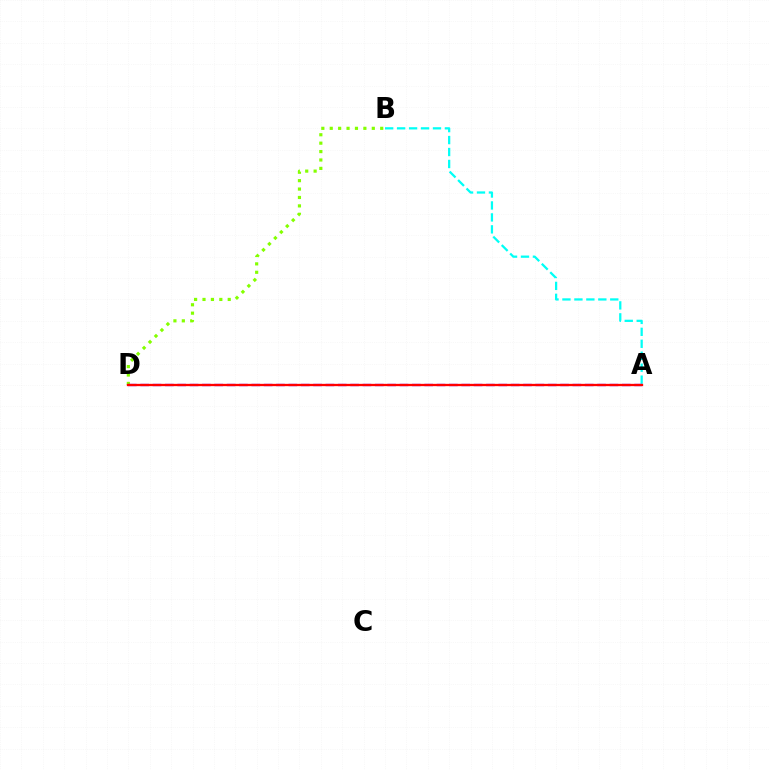{('B', 'D'): [{'color': '#84ff00', 'line_style': 'dotted', 'thickness': 2.29}], ('A', 'B'): [{'color': '#00fff6', 'line_style': 'dashed', 'thickness': 1.62}], ('A', 'D'): [{'color': '#7200ff', 'line_style': 'dashed', 'thickness': 1.68}, {'color': '#ff0000', 'line_style': 'solid', 'thickness': 1.65}]}